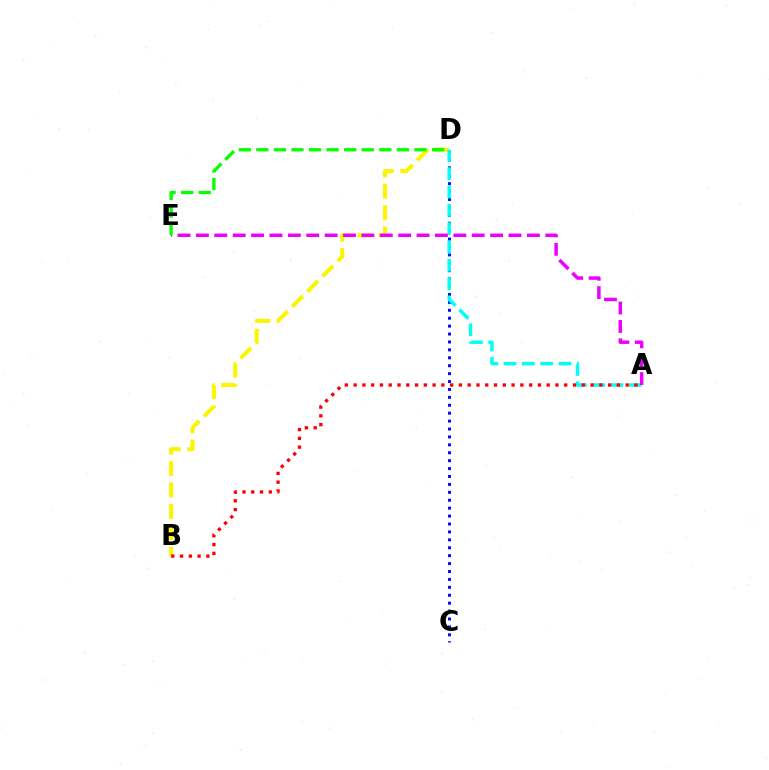{('B', 'D'): [{'color': '#fcf500', 'line_style': 'dashed', 'thickness': 2.91}], ('C', 'D'): [{'color': '#0010ff', 'line_style': 'dotted', 'thickness': 2.15}], ('A', 'D'): [{'color': '#00fff6', 'line_style': 'dashed', 'thickness': 2.49}], ('A', 'B'): [{'color': '#ff0000', 'line_style': 'dotted', 'thickness': 2.38}], ('A', 'E'): [{'color': '#ee00ff', 'line_style': 'dashed', 'thickness': 2.5}], ('D', 'E'): [{'color': '#08ff00', 'line_style': 'dashed', 'thickness': 2.39}]}